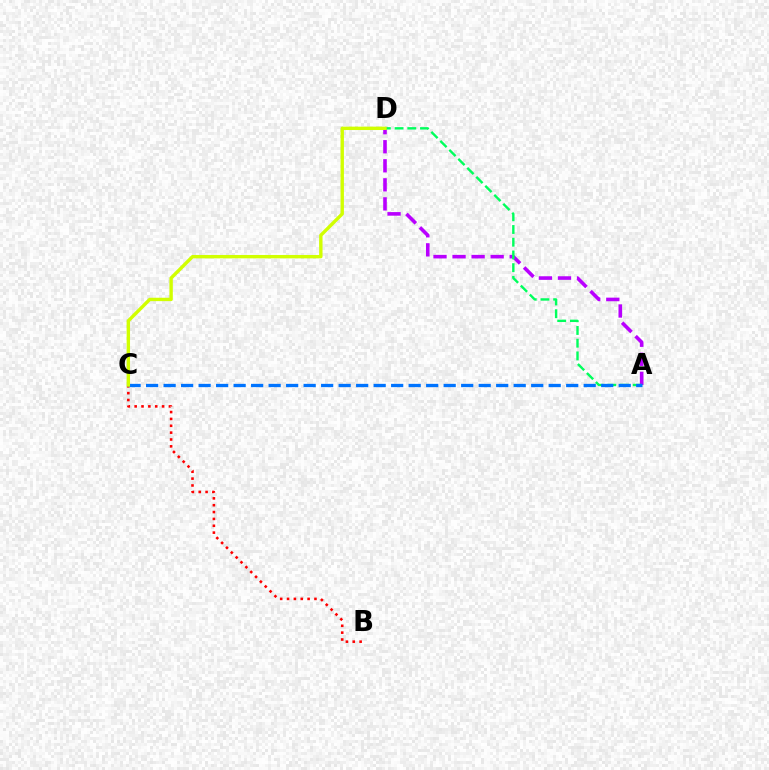{('B', 'C'): [{'color': '#ff0000', 'line_style': 'dotted', 'thickness': 1.86}], ('A', 'D'): [{'color': '#b900ff', 'line_style': 'dashed', 'thickness': 2.59}, {'color': '#00ff5c', 'line_style': 'dashed', 'thickness': 1.73}], ('A', 'C'): [{'color': '#0074ff', 'line_style': 'dashed', 'thickness': 2.38}], ('C', 'D'): [{'color': '#d1ff00', 'line_style': 'solid', 'thickness': 2.44}]}